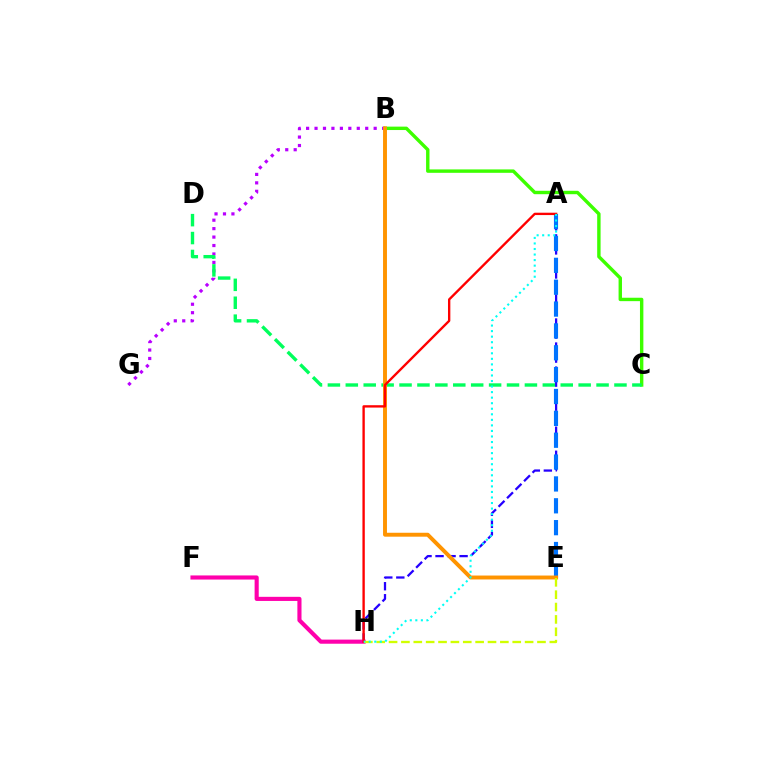{('B', 'G'): [{'color': '#b900ff', 'line_style': 'dotted', 'thickness': 2.3}], ('A', 'H'): [{'color': '#2500ff', 'line_style': 'dashed', 'thickness': 1.63}, {'color': '#ff0000', 'line_style': 'solid', 'thickness': 1.7}, {'color': '#00fff6', 'line_style': 'dotted', 'thickness': 1.51}], ('A', 'E'): [{'color': '#0074ff', 'line_style': 'dashed', 'thickness': 2.97}], ('F', 'H'): [{'color': '#ff00ac', 'line_style': 'solid', 'thickness': 2.97}], ('B', 'C'): [{'color': '#3dff00', 'line_style': 'solid', 'thickness': 2.45}], ('C', 'D'): [{'color': '#00ff5c', 'line_style': 'dashed', 'thickness': 2.43}], ('B', 'E'): [{'color': '#ff9400', 'line_style': 'solid', 'thickness': 2.83}], ('E', 'H'): [{'color': '#d1ff00', 'line_style': 'dashed', 'thickness': 1.68}]}